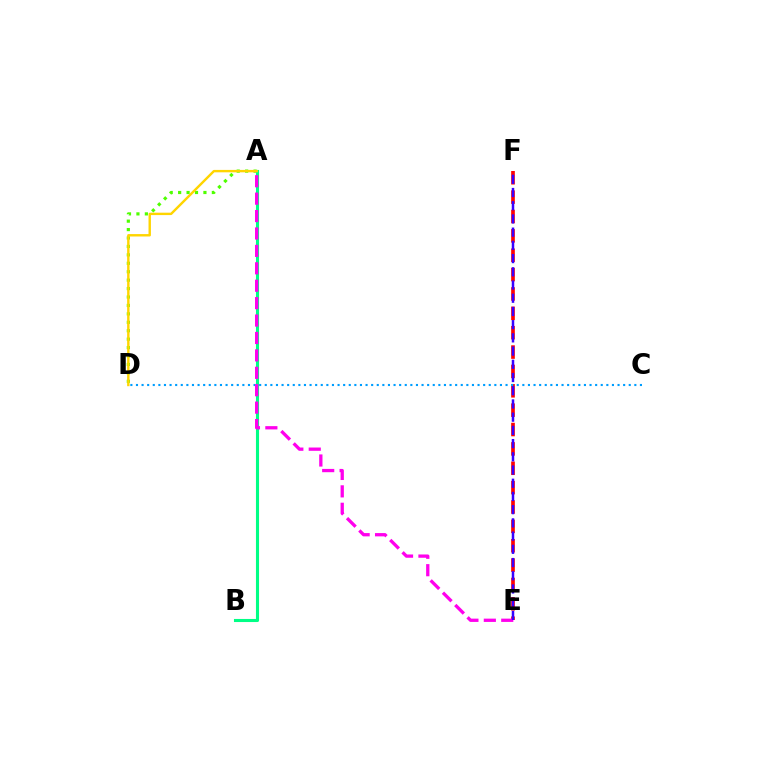{('E', 'F'): [{'color': '#ff0000', 'line_style': 'dashed', 'thickness': 2.63}, {'color': '#3700ff', 'line_style': 'dashed', 'thickness': 1.8}], ('A', 'D'): [{'color': '#4fff00', 'line_style': 'dotted', 'thickness': 2.29}, {'color': '#ffd500', 'line_style': 'solid', 'thickness': 1.73}], ('C', 'D'): [{'color': '#009eff', 'line_style': 'dotted', 'thickness': 1.52}], ('A', 'B'): [{'color': '#00ff86', 'line_style': 'solid', 'thickness': 2.22}], ('A', 'E'): [{'color': '#ff00ed', 'line_style': 'dashed', 'thickness': 2.37}]}